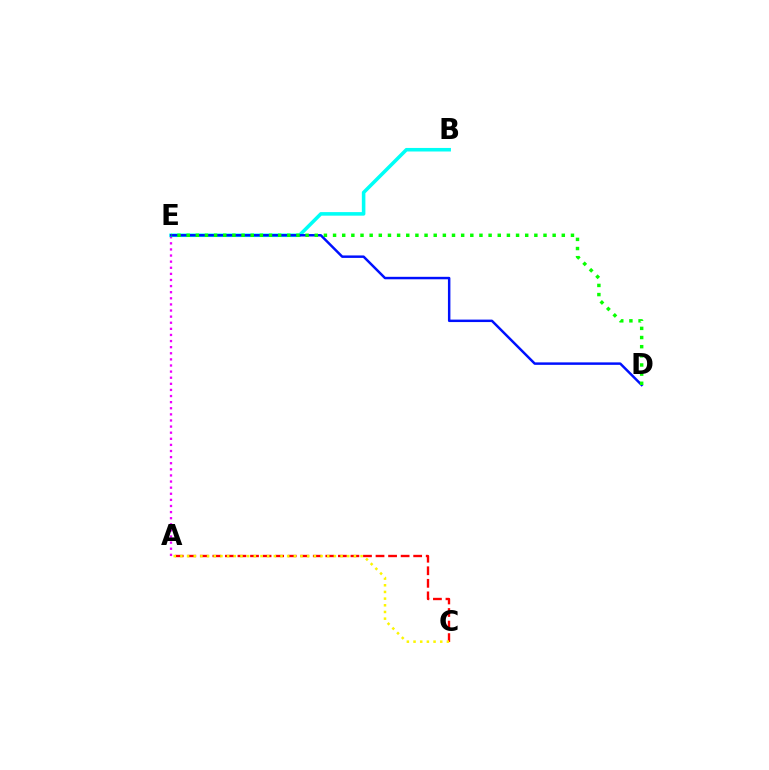{('A', 'E'): [{'color': '#ee00ff', 'line_style': 'dotted', 'thickness': 1.66}], ('A', 'C'): [{'color': '#ff0000', 'line_style': 'dashed', 'thickness': 1.7}, {'color': '#fcf500', 'line_style': 'dotted', 'thickness': 1.81}], ('B', 'E'): [{'color': '#00fff6', 'line_style': 'solid', 'thickness': 2.56}], ('D', 'E'): [{'color': '#0010ff', 'line_style': 'solid', 'thickness': 1.78}, {'color': '#08ff00', 'line_style': 'dotted', 'thickness': 2.49}]}